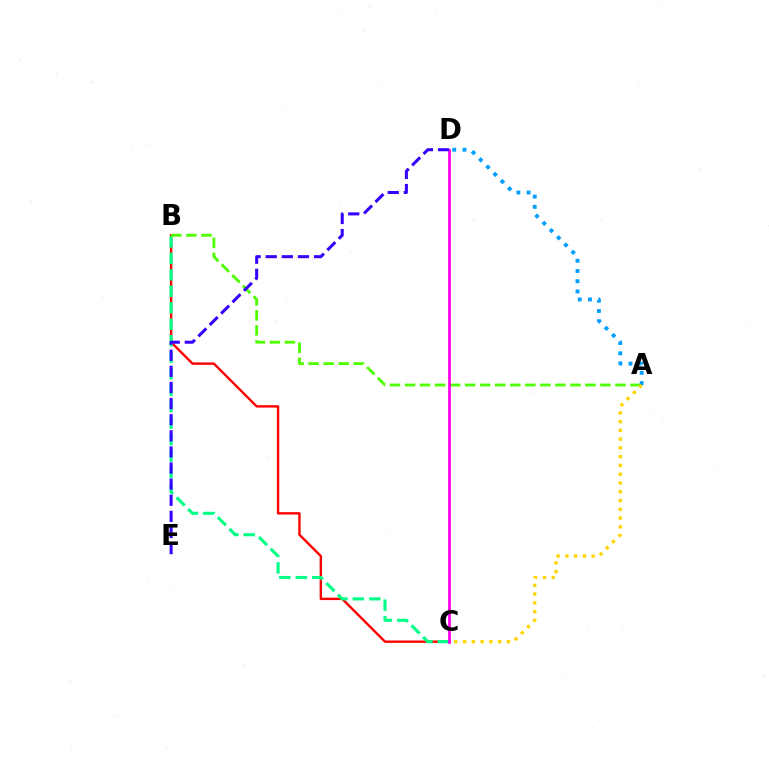{('B', 'C'): [{'color': '#ff0000', 'line_style': 'solid', 'thickness': 1.72}, {'color': '#00ff86', 'line_style': 'dashed', 'thickness': 2.24}], ('A', 'B'): [{'color': '#4fff00', 'line_style': 'dashed', 'thickness': 2.04}], ('C', 'D'): [{'color': '#ff00ed', 'line_style': 'solid', 'thickness': 1.97}], ('D', 'E'): [{'color': '#3700ff', 'line_style': 'dashed', 'thickness': 2.19}], ('A', 'D'): [{'color': '#009eff', 'line_style': 'dotted', 'thickness': 2.78}], ('A', 'C'): [{'color': '#ffd500', 'line_style': 'dotted', 'thickness': 2.38}]}